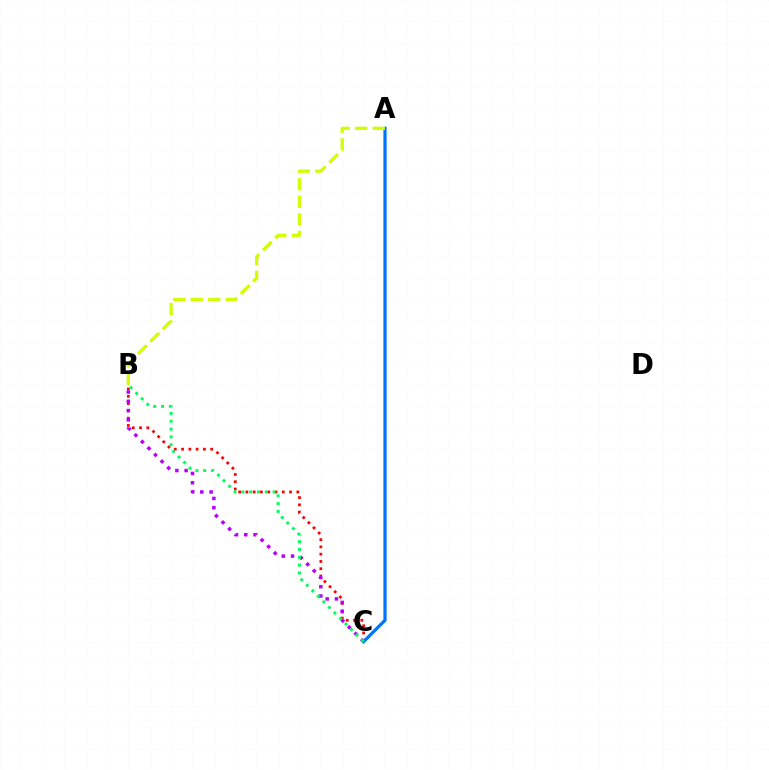{('B', 'C'): [{'color': '#ff0000', 'line_style': 'dotted', 'thickness': 1.98}, {'color': '#b900ff', 'line_style': 'dotted', 'thickness': 2.52}, {'color': '#00ff5c', 'line_style': 'dotted', 'thickness': 2.12}], ('A', 'C'): [{'color': '#0074ff', 'line_style': 'solid', 'thickness': 2.31}], ('A', 'B'): [{'color': '#d1ff00', 'line_style': 'dashed', 'thickness': 2.38}]}